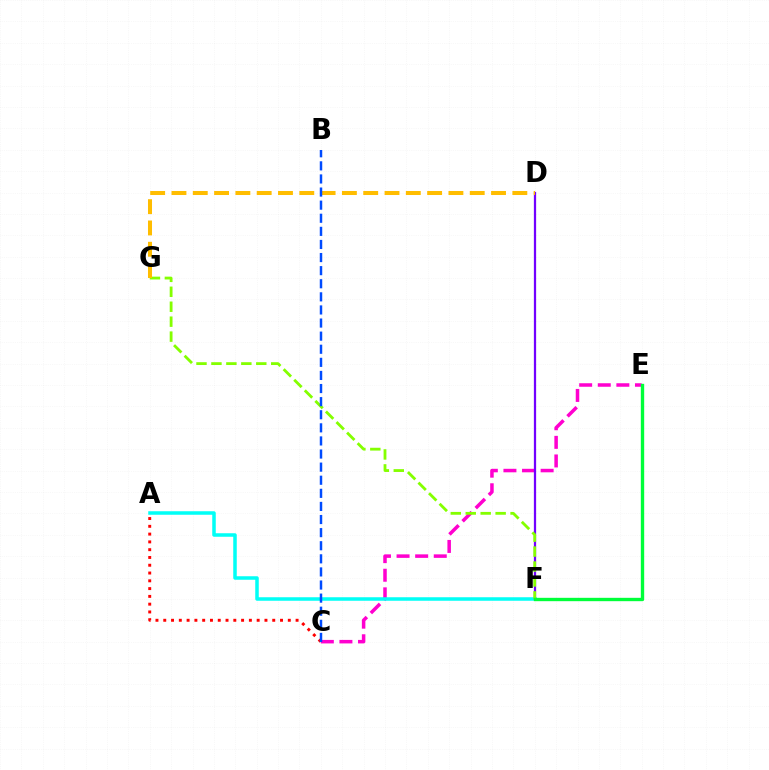{('C', 'E'): [{'color': '#ff00cf', 'line_style': 'dashed', 'thickness': 2.53}], ('A', 'C'): [{'color': '#ff0000', 'line_style': 'dotted', 'thickness': 2.12}], ('A', 'F'): [{'color': '#00fff6', 'line_style': 'solid', 'thickness': 2.53}], ('D', 'F'): [{'color': '#7200ff', 'line_style': 'solid', 'thickness': 1.62}], ('F', 'G'): [{'color': '#84ff00', 'line_style': 'dashed', 'thickness': 2.03}], ('D', 'G'): [{'color': '#ffbd00', 'line_style': 'dashed', 'thickness': 2.89}], ('E', 'F'): [{'color': '#00ff39', 'line_style': 'solid', 'thickness': 2.42}], ('B', 'C'): [{'color': '#004bff', 'line_style': 'dashed', 'thickness': 1.78}]}